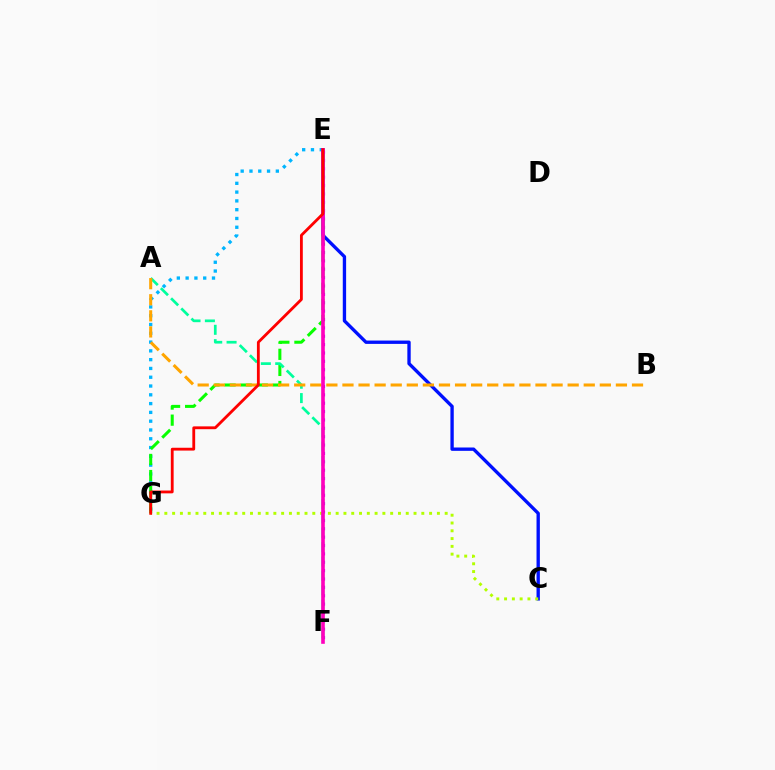{('E', 'G'): [{'color': '#00b5ff', 'line_style': 'dotted', 'thickness': 2.39}, {'color': '#08ff00', 'line_style': 'dashed', 'thickness': 2.19}, {'color': '#ff0000', 'line_style': 'solid', 'thickness': 2.03}], ('C', 'E'): [{'color': '#0010ff', 'line_style': 'solid', 'thickness': 2.41}], ('E', 'F'): [{'color': '#9b00ff', 'line_style': 'dotted', 'thickness': 2.27}, {'color': '#ff00bd', 'line_style': 'solid', 'thickness': 2.6}], ('C', 'G'): [{'color': '#b3ff00', 'line_style': 'dotted', 'thickness': 2.12}], ('A', 'F'): [{'color': '#00ff9d', 'line_style': 'dashed', 'thickness': 1.95}], ('A', 'B'): [{'color': '#ffa500', 'line_style': 'dashed', 'thickness': 2.19}]}